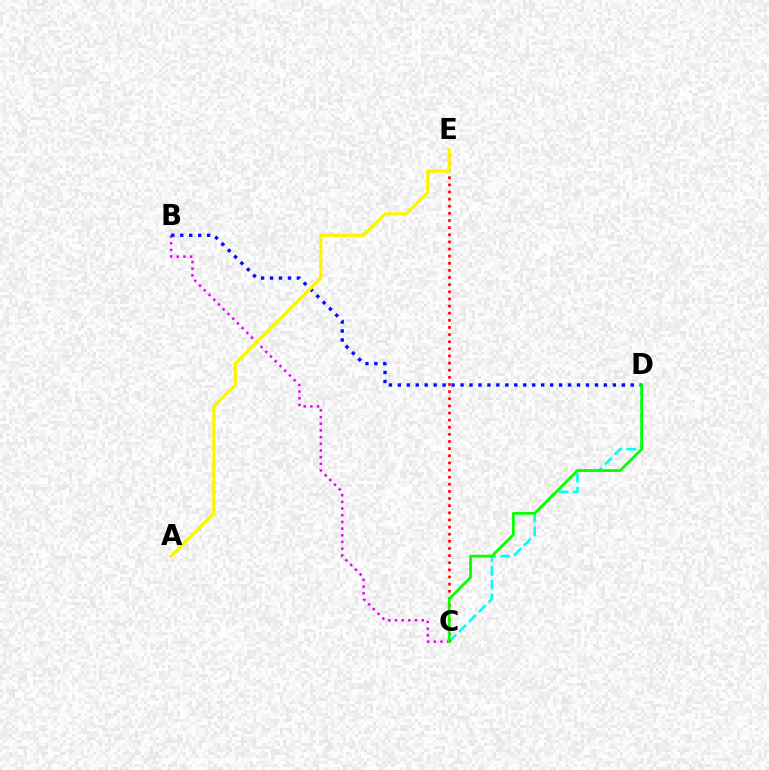{('B', 'C'): [{'color': '#ee00ff', 'line_style': 'dotted', 'thickness': 1.82}], ('C', 'D'): [{'color': '#00fff6', 'line_style': 'dashed', 'thickness': 1.9}, {'color': '#08ff00', 'line_style': 'solid', 'thickness': 1.99}], ('C', 'E'): [{'color': '#ff0000', 'line_style': 'dotted', 'thickness': 1.94}], ('B', 'D'): [{'color': '#0010ff', 'line_style': 'dotted', 'thickness': 2.43}], ('A', 'E'): [{'color': '#fcf500', 'line_style': 'solid', 'thickness': 2.31}]}